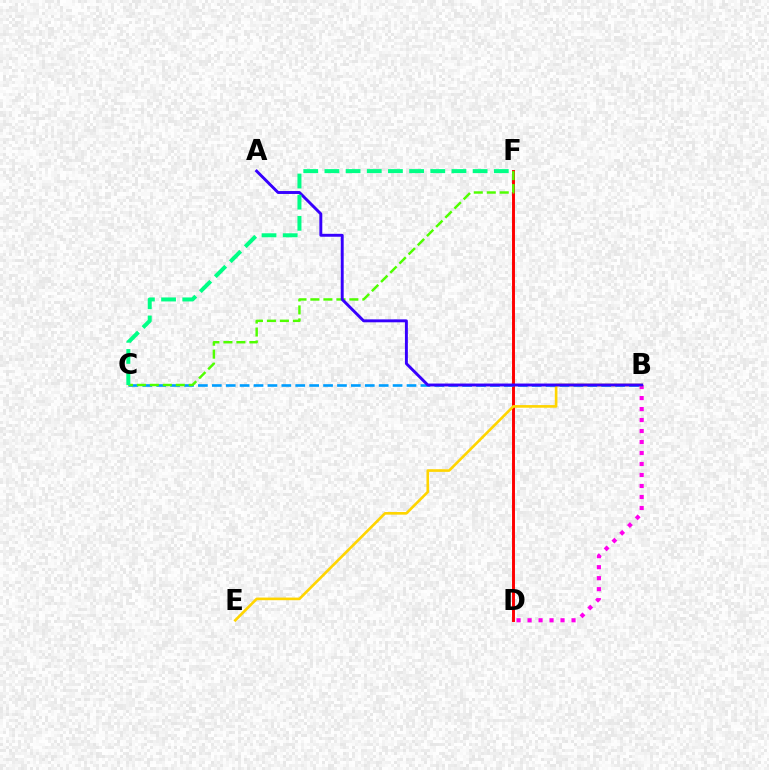{('B', 'D'): [{'color': '#ff00ed', 'line_style': 'dotted', 'thickness': 2.99}], ('D', 'F'): [{'color': '#ff0000', 'line_style': 'solid', 'thickness': 2.12}], ('B', 'E'): [{'color': '#ffd500', 'line_style': 'solid', 'thickness': 1.9}], ('B', 'C'): [{'color': '#009eff', 'line_style': 'dashed', 'thickness': 1.89}], ('C', 'F'): [{'color': '#4fff00', 'line_style': 'dashed', 'thickness': 1.76}, {'color': '#00ff86', 'line_style': 'dashed', 'thickness': 2.88}], ('A', 'B'): [{'color': '#3700ff', 'line_style': 'solid', 'thickness': 2.1}]}